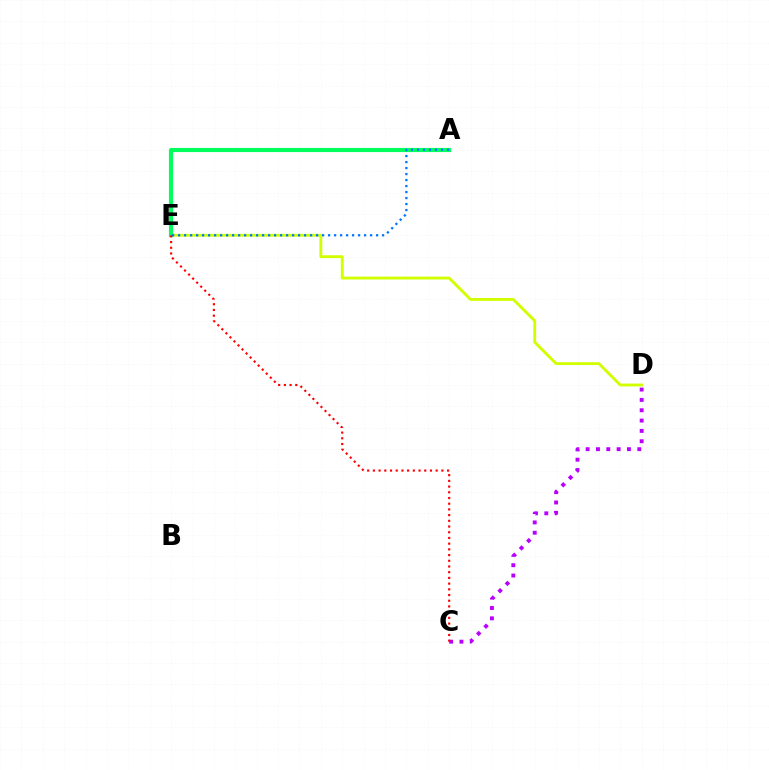{('D', 'E'): [{'color': '#d1ff00', 'line_style': 'solid', 'thickness': 2.07}], ('C', 'D'): [{'color': '#b900ff', 'line_style': 'dotted', 'thickness': 2.81}], ('A', 'E'): [{'color': '#00ff5c', 'line_style': 'solid', 'thickness': 2.98}, {'color': '#0074ff', 'line_style': 'dotted', 'thickness': 1.63}], ('C', 'E'): [{'color': '#ff0000', 'line_style': 'dotted', 'thickness': 1.55}]}